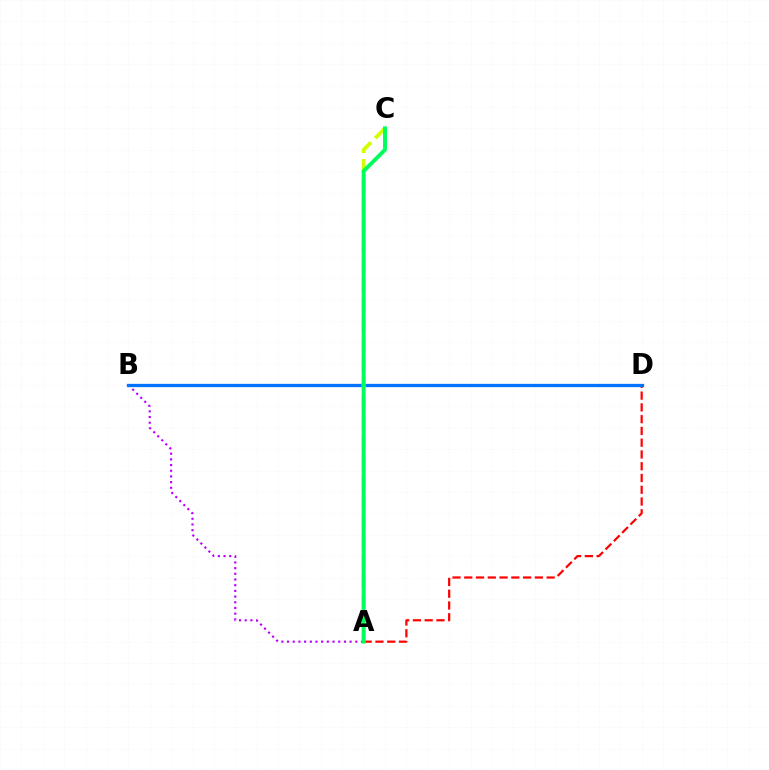{('A', 'D'): [{'color': '#ff0000', 'line_style': 'dashed', 'thickness': 1.6}], ('A', 'B'): [{'color': '#b900ff', 'line_style': 'dotted', 'thickness': 1.55}], ('B', 'D'): [{'color': '#0074ff', 'line_style': 'solid', 'thickness': 2.37}], ('A', 'C'): [{'color': '#d1ff00', 'line_style': 'dashed', 'thickness': 2.69}, {'color': '#00ff5c', 'line_style': 'solid', 'thickness': 2.81}]}